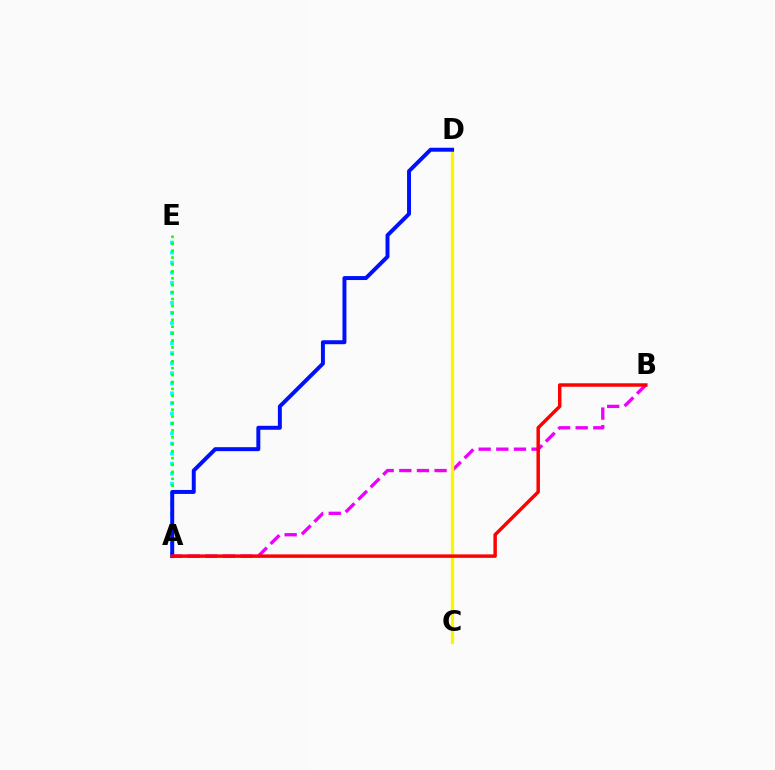{('A', 'B'): [{'color': '#ee00ff', 'line_style': 'dashed', 'thickness': 2.4}, {'color': '#ff0000', 'line_style': 'solid', 'thickness': 2.5}], ('A', 'E'): [{'color': '#00fff6', 'line_style': 'dotted', 'thickness': 2.73}, {'color': '#08ff00', 'line_style': 'dotted', 'thickness': 1.88}], ('C', 'D'): [{'color': '#fcf500', 'line_style': 'solid', 'thickness': 2.39}], ('A', 'D'): [{'color': '#0010ff', 'line_style': 'solid', 'thickness': 2.85}]}